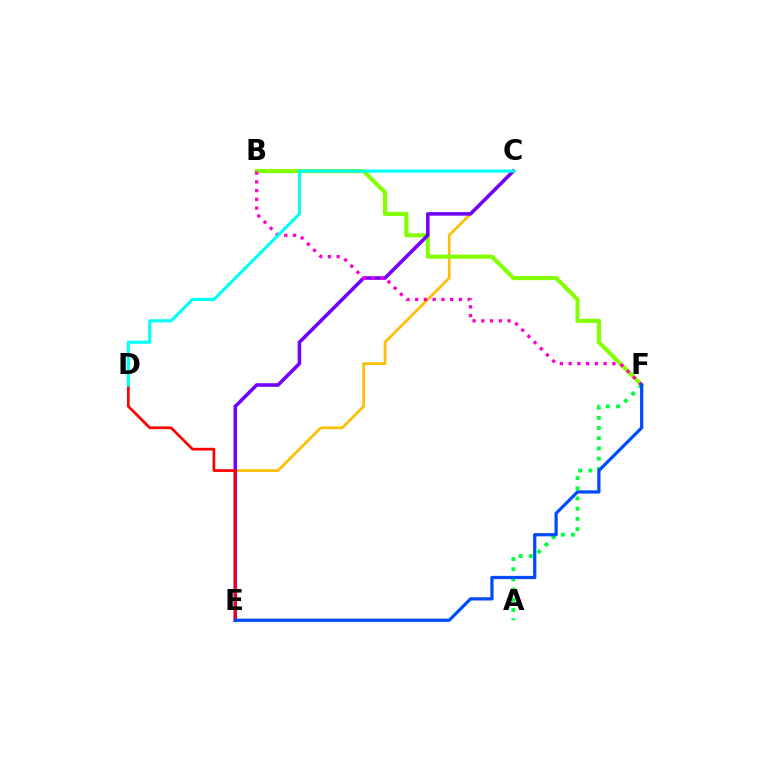{('C', 'E'): [{'color': '#ffbd00', 'line_style': 'solid', 'thickness': 1.94}, {'color': '#7200ff', 'line_style': 'solid', 'thickness': 2.56}], ('A', 'F'): [{'color': '#00ff39', 'line_style': 'dotted', 'thickness': 2.77}], ('B', 'F'): [{'color': '#84ff00', 'line_style': 'solid', 'thickness': 2.98}, {'color': '#ff00cf', 'line_style': 'dotted', 'thickness': 2.38}], ('D', 'E'): [{'color': '#ff0000', 'line_style': 'solid', 'thickness': 1.96}], ('C', 'D'): [{'color': '#00fff6', 'line_style': 'solid', 'thickness': 2.24}], ('E', 'F'): [{'color': '#004bff', 'line_style': 'solid', 'thickness': 2.32}]}